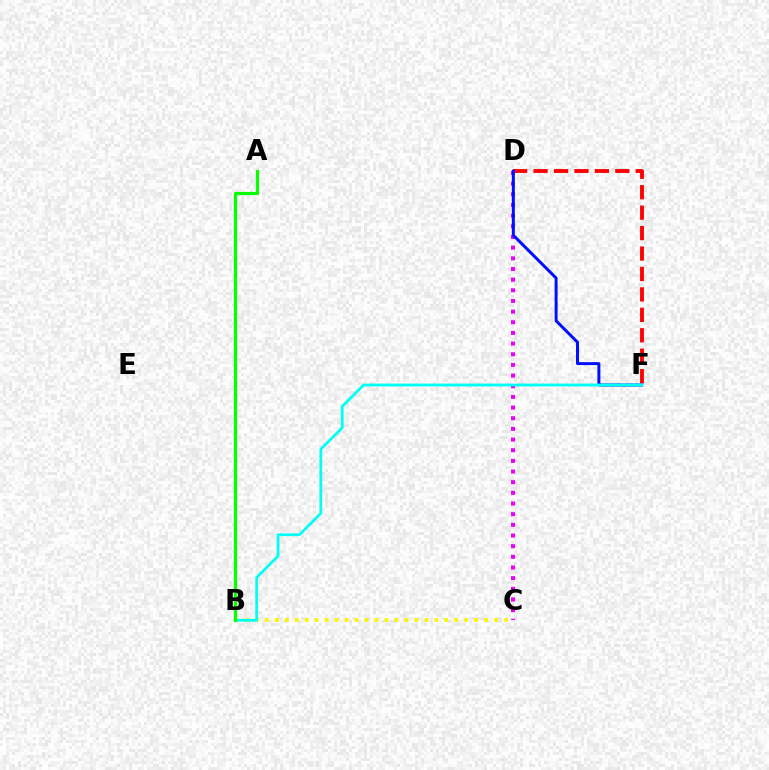{('D', 'F'): [{'color': '#ff0000', 'line_style': 'dashed', 'thickness': 2.78}, {'color': '#0010ff', 'line_style': 'solid', 'thickness': 2.15}], ('C', 'D'): [{'color': '#ee00ff', 'line_style': 'dotted', 'thickness': 2.9}], ('B', 'C'): [{'color': '#fcf500', 'line_style': 'dotted', 'thickness': 2.71}], ('B', 'F'): [{'color': '#00fff6', 'line_style': 'solid', 'thickness': 2.0}], ('A', 'B'): [{'color': '#08ff00', 'line_style': 'solid', 'thickness': 2.3}]}